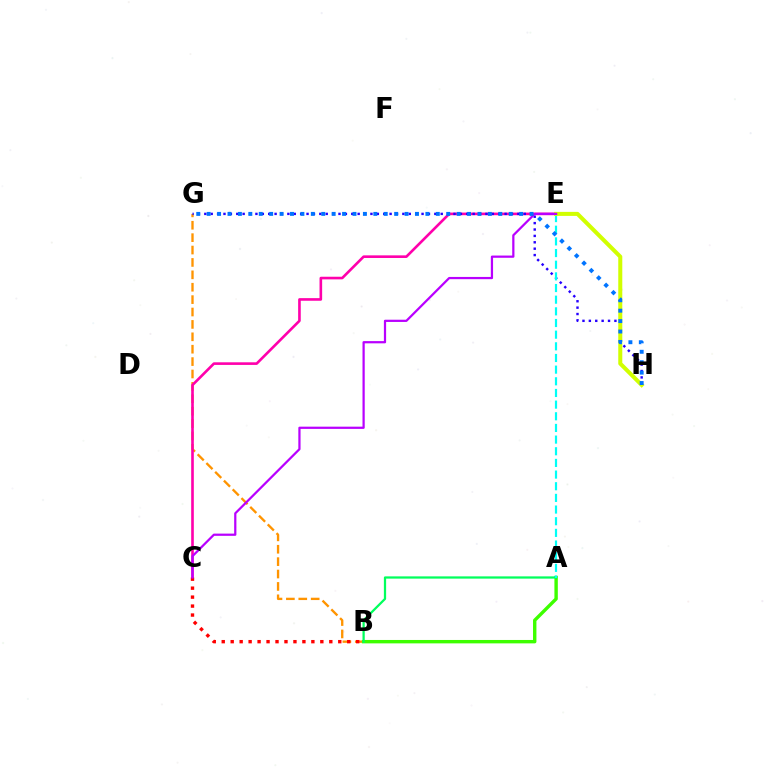{('B', 'G'): [{'color': '#ff9400', 'line_style': 'dashed', 'thickness': 1.68}], ('C', 'E'): [{'color': '#ff00ac', 'line_style': 'solid', 'thickness': 1.89}, {'color': '#b900ff', 'line_style': 'solid', 'thickness': 1.61}], ('A', 'B'): [{'color': '#3dff00', 'line_style': 'solid', 'thickness': 2.45}, {'color': '#00ff5c', 'line_style': 'solid', 'thickness': 1.62}], ('G', 'H'): [{'color': '#2500ff', 'line_style': 'dotted', 'thickness': 1.74}, {'color': '#0074ff', 'line_style': 'dotted', 'thickness': 2.83}], ('B', 'C'): [{'color': '#ff0000', 'line_style': 'dotted', 'thickness': 2.44}], ('A', 'E'): [{'color': '#00fff6', 'line_style': 'dashed', 'thickness': 1.58}], ('E', 'H'): [{'color': '#d1ff00', 'line_style': 'solid', 'thickness': 2.9}]}